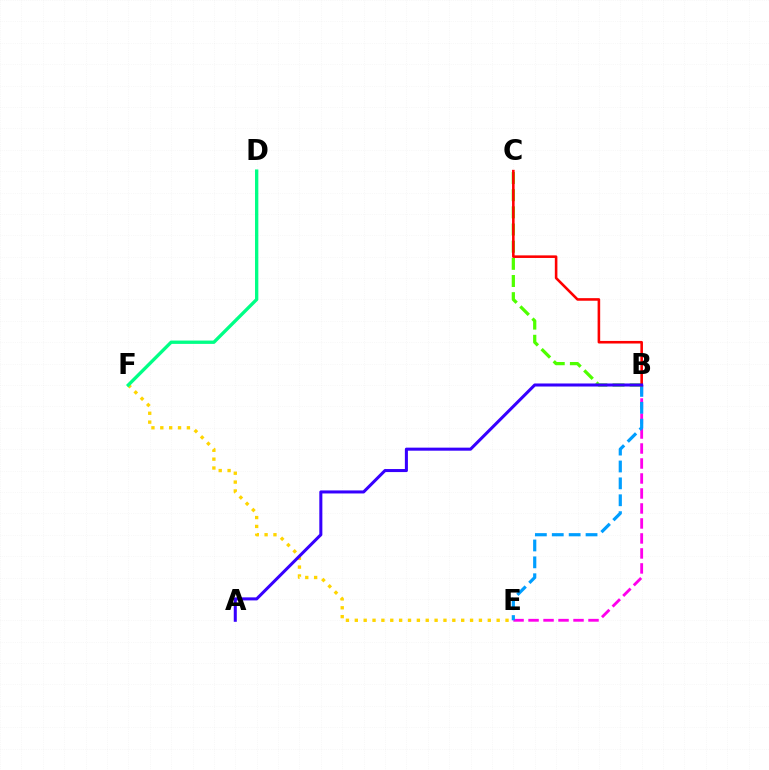{('B', 'E'): [{'color': '#ff00ed', 'line_style': 'dashed', 'thickness': 2.04}, {'color': '#009eff', 'line_style': 'dashed', 'thickness': 2.29}], ('B', 'C'): [{'color': '#4fff00', 'line_style': 'dashed', 'thickness': 2.33}, {'color': '#ff0000', 'line_style': 'solid', 'thickness': 1.86}], ('E', 'F'): [{'color': '#ffd500', 'line_style': 'dotted', 'thickness': 2.41}], ('D', 'F'): [{'color': '#00ff86', 'line_style': 'solid', 'thickness': 2.4}], ('A', 'B'): [{'color': '#3700ff', 'line_style': 'solid', 'thickness': 2.19}]}